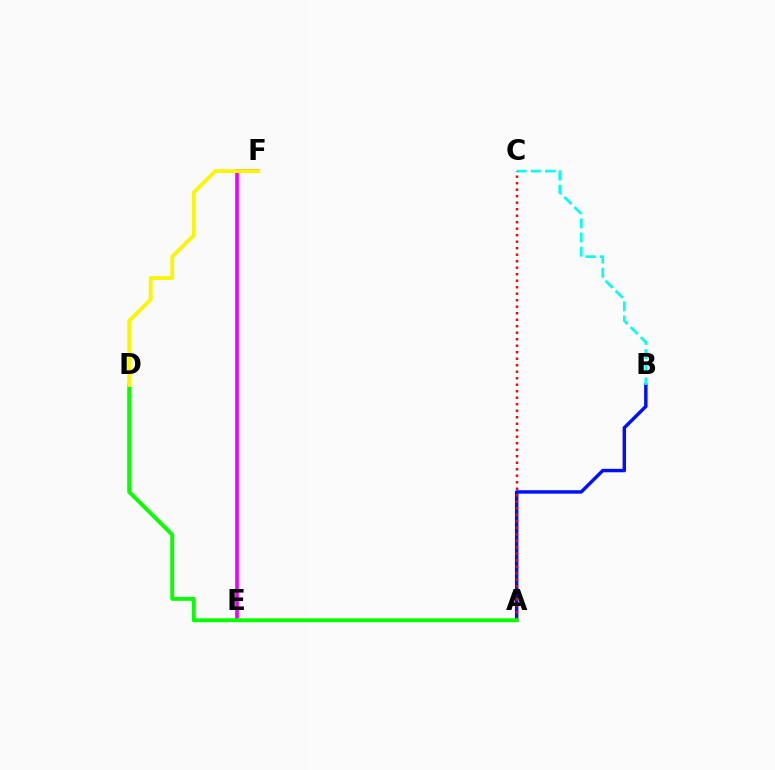{('E', 'F'): [{'color': '#ee00ff', 'line_style': 'solid', 'thickness': 2.61}], ('A', 'B'): [{'color': '#0010ff', 'line_style': 'solid', 'thickness': 2.47}], ('B', 'C'): [{'color': '#00fff6', 'line_style': 'dashed', 'thickness': 1.93}], ('A', 'C'): [{'color': '#ff0000', 'line_style': 'dotted', 'thickness': 1.77}], ('A', 'D'): [{'color': '#08ff00', 'line_style': 'solid', 'thickness': 2.79}], ('D', 'F'): [{'color': '#fcf500', 'line_style': 'solid', 'thickness': 2.75}]}